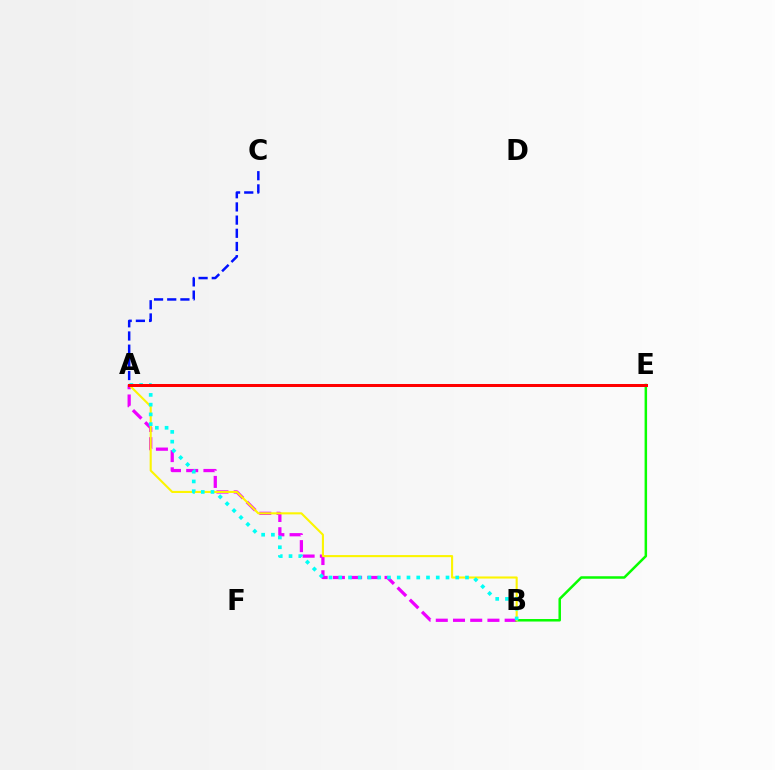{('A', 'C'): [{'color': '#0010ff', 'line_style': 'dashed', 'thickness': 1.79}], ('A', 'B'): [{'color': '#ee00ff', 'line_style': 'dashed', 'thickness': 2.34}, {'color': '#fcf500', 'line_style': 'solid', 'thickness': 1.51}, {'color': '#00fff6', 'line_style': 'dotted', 'thickness': 2.65}], ('B', 'E'): [{'color': '#08ff00', 'line_style': 'solid', 'thickness': 1.8}], ('A', 'E'): [{'color': '#ff0000', 'line_style': 'solid', 'thickness': 2.17}]}